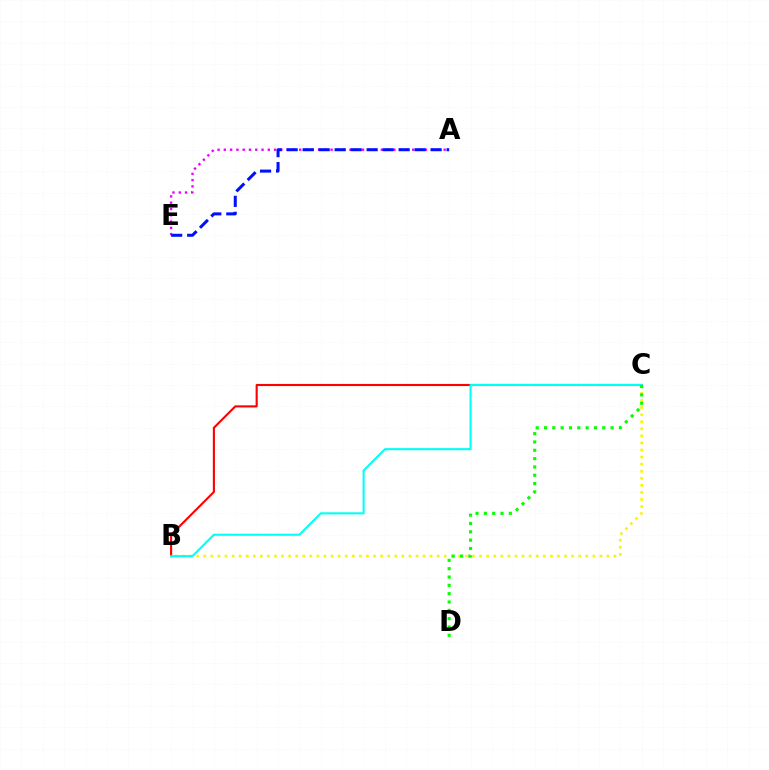{('A', 'E'): [{'color': '#ee00ff', 'line_style': 'dotted', 'thickness': 1.71}, {'color': '#0010ff', 'line_style': 'dashed', 'thickness': 2.17}], ('B', 'C'): [{'color': '#ff0000', 'line_style': 'solid', 'thickness': 1.52}, {'color': '#fcf500', 'line_style': 'dotted', 'thickness': 1.92}, {'color': '#00fff6', 'line_style': 'solid', 'thickness': 1.5}], ('C', 'D'): [{'color': '#08ff00', 'line_style': 'dotted', 'thickness': 2.26}]}